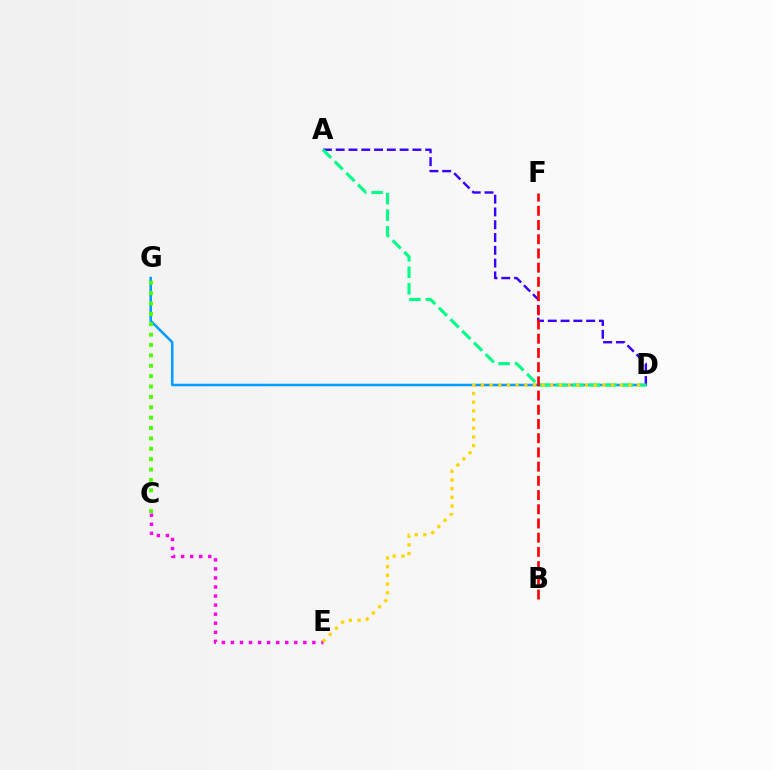{('C', 'E'): [{'color': '#ff00ed', 'line_style': 'dotted', 'thickness': 2.46}], ('A', 'D'): [{'color': '#3700ff', 'line_style': 'dashed', 'thickness': 1.74}, {'color': '#00ff86', 'line_style': 'dashed', 'thickness': 2.24}], ('D', 'G'): [{'color': '#009eff', 'line_style': 'solid', 'thickness': 1.83}], ('C', 'G'): [{'color': '#4fff00', 'line_style': 'dotted', 'thickness': 2.82}], ('B', 'F'): [{'color': '#ff0000', 'line_style': 'dashed', 'thickness': 1.93}], ('D', 'E'): [{'color': '#ffd500', 'line_style': 'dotted', 'thickness': 2.36}]}